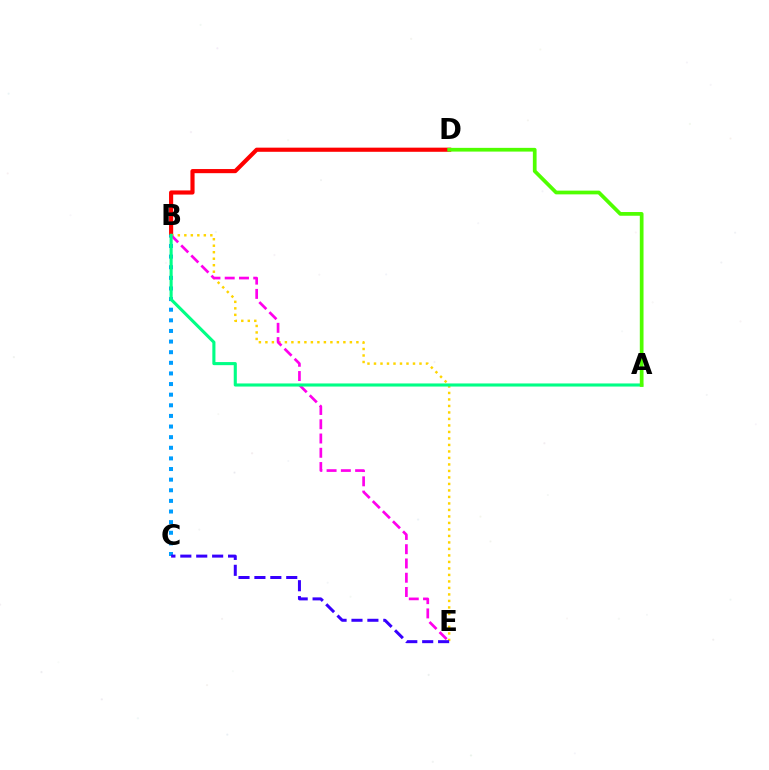{('B', 'D'): [{'color': '#ff0000', 'line_style': 'solid', 'thickness': 2.98}], ('B', 'C'): [{'color': '#009eff', 'line_style': 'dotted', 'thickness': 2.89}], ('B', 'E'): [{'color': '#ffd500', 'line_style': 'dotted', 'thickness': 1.77}, {'color': '#ff00ed', 'line_style': 'dashed', 'thickness': 1.94}], ('A', 'B'): [{'color': '#00ff86', 'line_style': 'solid', 'thickness': 2.23}], ('C', 'E'): [{'color': '#3700ff', 'line_style': 'dashed', 'thickness': 2.16}], ('A', 'D'): [{'color': '#4fff00', 'line_style': 'solid', 'thickness': 2.68}]}